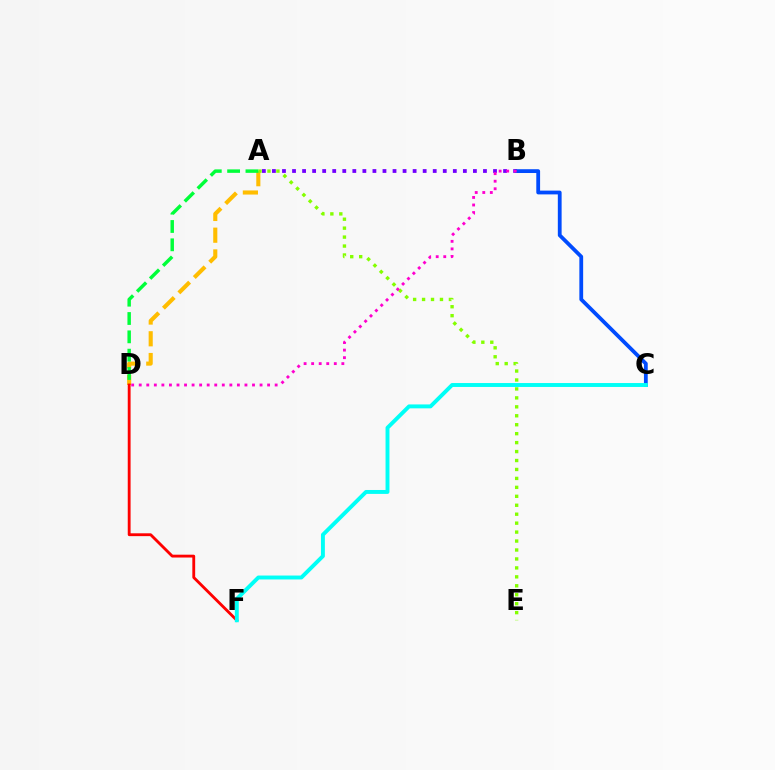{('A', 'B'): [{'color': '#7200ff', 'line_style': 'dotted', 'thickness': 2.73}], ('A', 'D'): [{'color': '#ffbd00', 'line_style': 'dashed', 'thickness': 2.95}, {'color': '#00ff39', 'line_style': 'dashed', 'thickness': 2.49}], ('D', 'F'): [{'color': '#ff0000', 'line_style': 'solid', 'thickness': 2.04}], ('B', 'C'): [{'color': '#004bff', 'line_style': 'solid', 'thickness': 2.73}], ('A', 'E'): [{'color': '#84ff00', 'line_style': 'dotted', 'thickness': 2.43}], ('C', 'F'): [{'color': '#00fff6', 'line_style': 'solid', 'thickness': 2.82}], ('B', 'D'): [{'color': '#ff00cf', 'line_style': 'dotted', 'thickness': 2.05}]}